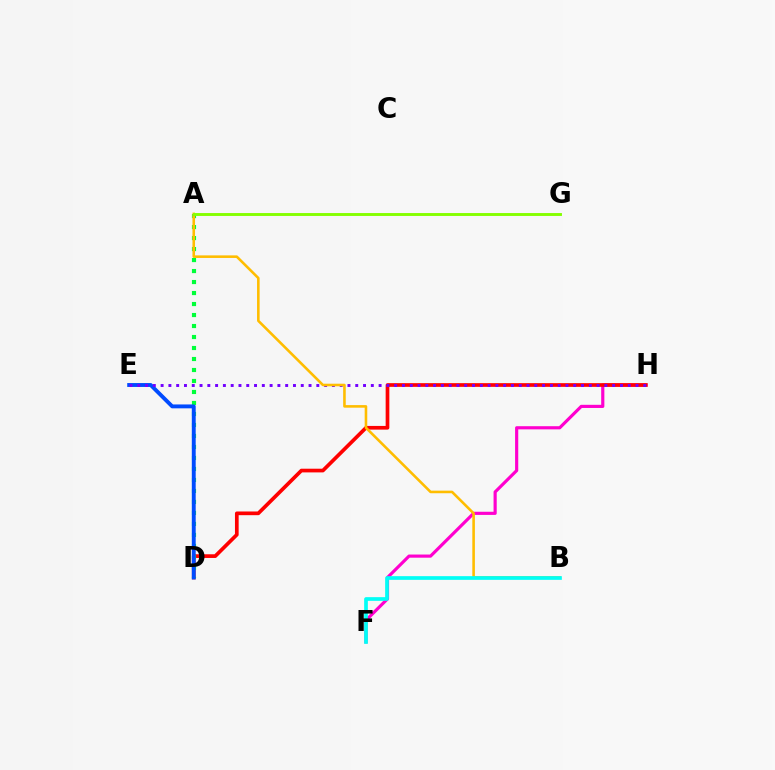{('F', 'H'): [{'color': '#ff00cf', 'line_style': 'solid', 'thickness': 2.28}], ('D', 'H'): [{'color': '#ff0000', 'line_style': 'solid', 'thickness': 2.66}], ('A', 'D'): [{'color': '#00ff39', 'line_style': 'dotted', 'thickness': 2.99}], ('D', 'E'): [{'color': '#004bff', 'line_style': 'solid', 'thickness': 2.8}], ('E', 'H'): [{'color': '#7200ff', 'line_style': 'dotted', 'thickness': 2.12}], ('A', 'B'): [{'color': '#ffbd00', 'line_style': 'solid', 'thickness': 1.86}], ('A', 'G'): [{'color': '#84ff00', 'line_style': 'solid', 'thickness': 2.09}], ('B', 'F'): [{'color': '#00fff6', 'line_style': 'solid', 'thickness': 2.66}]}